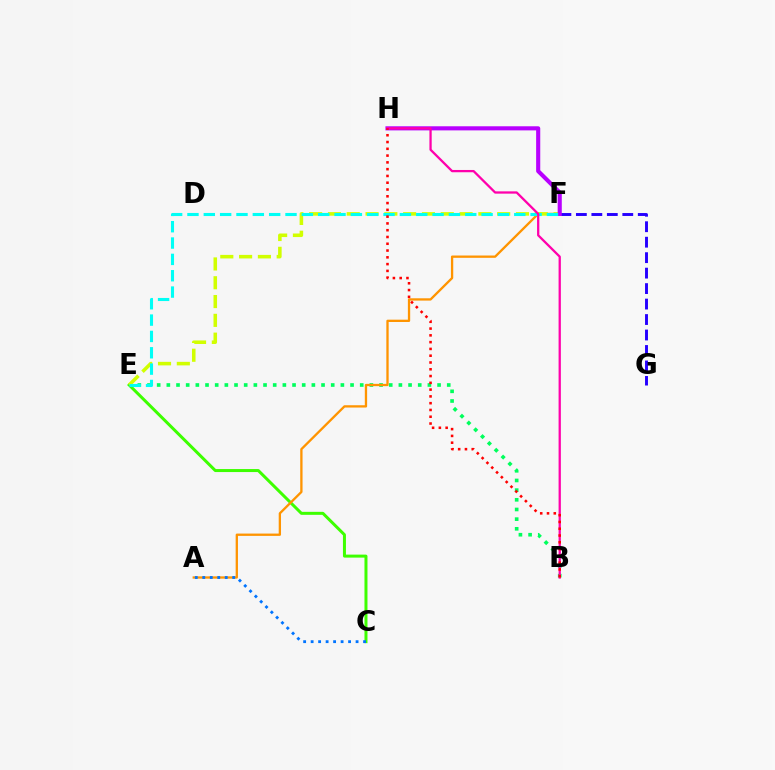{('F', 'G'): [{'color': '#2500ff', 'line_style': 'dashed', 'thickness': 2.1}], ('B', 'E'): [{'color': '#00ff5c', 'line_style': 'dotted', 'thickness': 2.63}], ('C', 'E'): [{'color': '#3dff00', 'line_style': 'solid', 'thickness': 2.16}], ('A', 'F'): [{'color': '#ff9400', 'line_style': 'solid', 'thickness': 1.66}], ('E', 'F'): [{'color': '#d1ff00', 'line_style': 'dashed', 'thickness': 2.55}, {'color': '#00fff6', 'line_style': 'dashed', 'thickness': 2.22}], ('F', 'H'): [{'color': '#b900ff', 'line_style': 'solid', 'thickness': 2.96}], ('A', 'C'): [{'color': '#0074ff', 'line_style': 'dotted', 'thickness': 2.04}], ('B', 'H'): [{'color': '#ff00ac', 'line_style': 'solid', 'thickness': 1.64}, {'color': '#ff0000', 'line_style': 'dotted', 'thickness': 1.84}]}